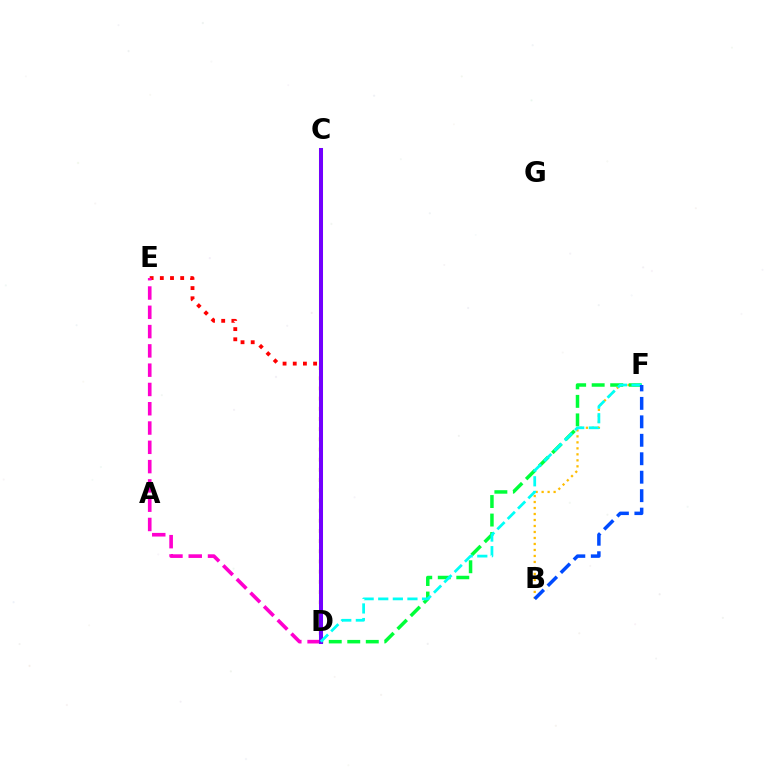{('B', 'F'): [{'color': '#ffbd00', 'line_style': 'dotted', 'thickness': 1.63}, {'color': '#004bff', 'line_style': 'dashed', 'thickness': 2.51}], ('D', 'E'): [{'color': '#ff0000', 'line_style': 'dotted', 'thickness': 2.77}, {'color': '#ff00cf', 'line_style': 'dashed', 'thickness': 2.62}], ('C', 'D'): [{'color': '#84ff00', 'line_style': 'solid', 'thickness': 2.93}, {'color': '#7200ff', 'line_style': 'solid', 'thickness': 2.87}], ('D', 'F'): [{'color': '#00ff39', 'line_style': 'dashed', 'thickness': 2.52}, {'color': '#00fff6', 'line_style': 'dashed', 'thickness': 1.98}]}